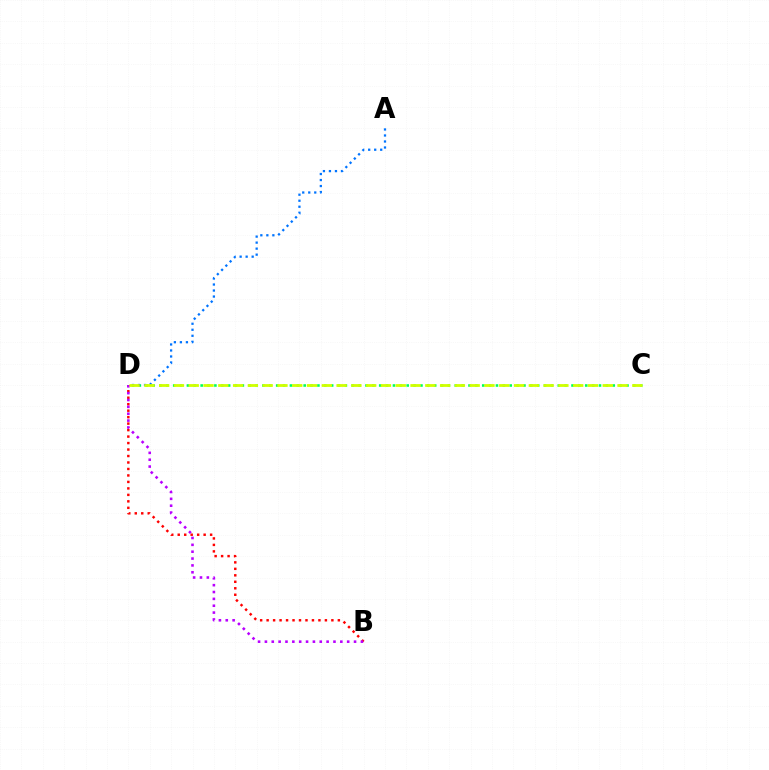{('B', 'D'): [{'color': '#ff0000', 'line_style': 'dotted', 'thickness': 1.76}, {'color': '#b900ff', 'line_style': 'dotted', 'thickness': 1.86}], ('C', 'D'): [{'color': '#00ff5c', 'line_style': 'dotted', 'thickness': 1.87}, {'color': '#d1ff00', 'line_style': 'dashed', 'thickness': 2.01}], ('A', 'D'): [{'color': '#0074ff', 'line_style': 'dotted', 'thickness': 1.63}]}